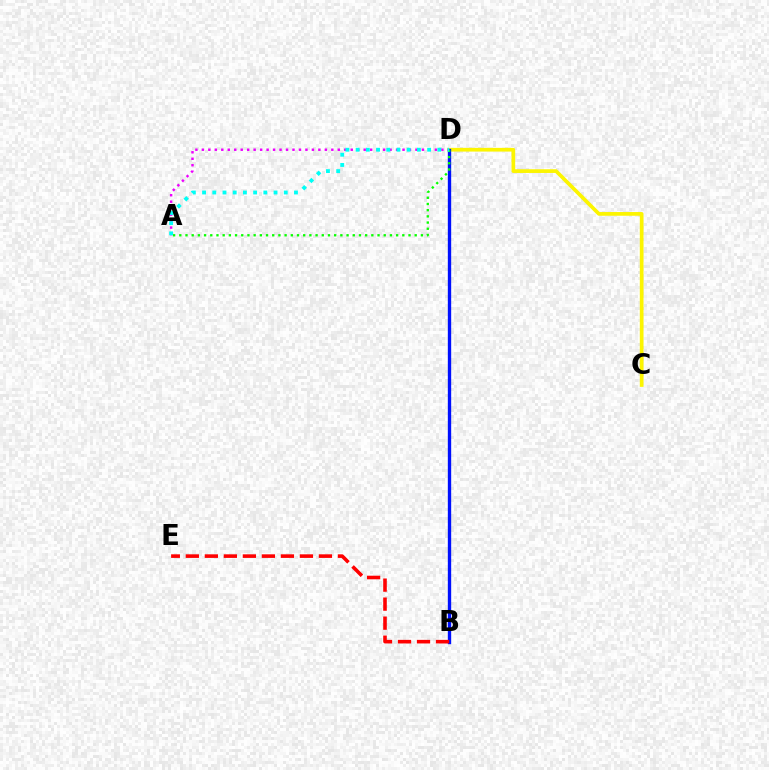{('C', 'D'): [{'color': '#fcf500', 'line_style': 'solid', 'thickness': 2.67}], ('B', 'D'): [{'color': '#0010ff', 'line_style': 'solid', 'thickness': 2.41}], ('B', 'E'): [{'color': '#ff0000', 'line_style': 'dashed', 'thickness': 2.58}], ('A', 'D'): [{'color': '#08ff00', 'line_style': 'dotted', 'thickness': 1.68}, {'color': '#ee00ff', 'line_style': 'dotted', 'thickness': 1.76}, {'color': '#00fff6', 'line_style': 'dotted', 'thickness': 2.77}]}